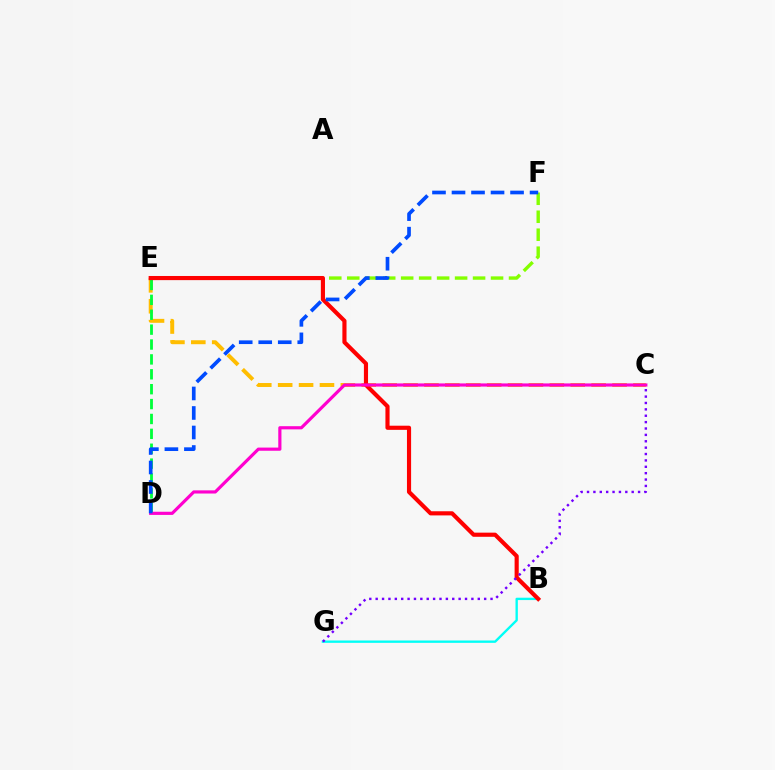{('E', 'F'): [{'color': '#84ff00', 'line_style': 'dashed', 'thickness': 2.44}], ('C', 'E'): [{'color': '#ffbd00', 'line_style': 'dashed', 'thickness': 2.84}], ('D', 'E'): [{'color': '#00ff39', 'line_style': 'dashed', 'thickness': 2.02}], ('B', 'G'): [{'color': '#00fff6', 'line_style': 'solid', 'thickness': 1.69}], ('B', 'E'): [{'color': '#ff0000', 'line_style': 'solid', 'thickness': 2.98}], ('C', 'D'): [{'color': '#ff00cf', 'line_style': 'solid', 'thickness': 2.28}], ('C', 'G'): [{'color': '#7200ff', 'line_style': 'dotted', 'thickness': 1.73}], ('D', 'F'): [{'color': '#004bff', 'line_style': 'dashed', 'thickness': 2.65}]}